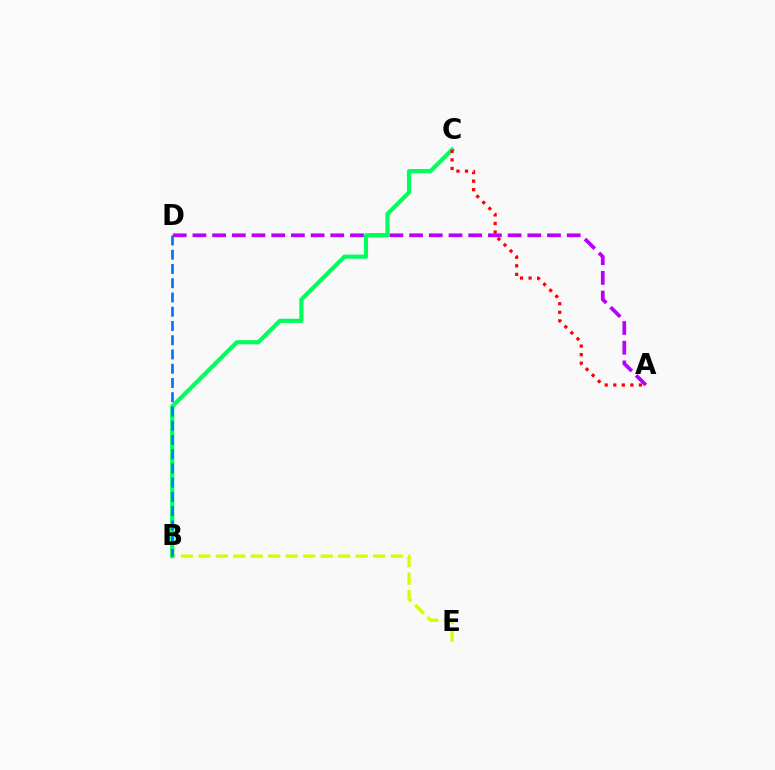{('A', 'D'): [{'color': '#b900ff', 'line_style': 'dashed', 'thickness': 2.68}], ('B', 'E'): [{'color': '#d1ff00', 'line_style': 'dashed', 'thickness': 2.37}], ('B', 'C'): [{'color': '#00ff5c', 'line_style': 'solid', 'thickness': 2.99}], ('A', 'C'): [{'color': '#ff0000', 'line_style': 'dotted', 'thickness': 2.32}], ('B', 'D'): [{'color': '#0074ff', 'line_style': 'dashed', 'thickness': 1.94}]}